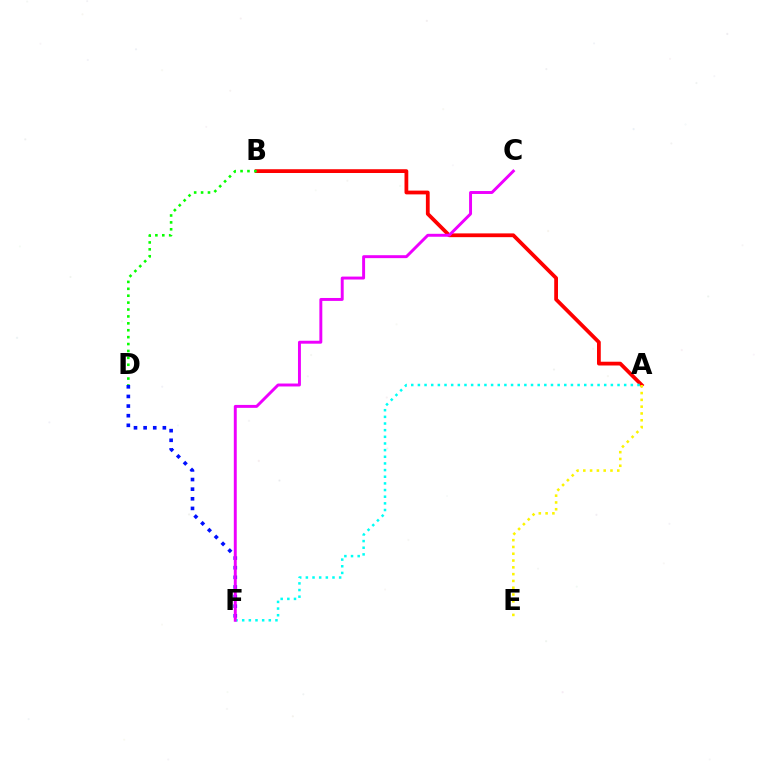{('A', 'B'): [{'color': '#ff0000', 'line_style': 'solid', 'thickness': 2.72}], ('A', 'E'): [{'color': '#fcf500', 'line_style': 'dotted', 'thickness': 1.85}], ('D', 'F'): [{'color': '#0010ff', 'line_style': 'dotted', 'thickness': 2.61}], ('A', 'F'): [{'color': '#00fff6', 'line_style': 'dotted', 'thickness': 1.81}], ('B', 'D'): [{'color': '#08ff00', 'line_style': 'dotted', 'thickness': 1.88}], ('C', 'F'): [{'color': '#ee00ff', 'line_style': 'solid', 'thickness': 2.11}]}